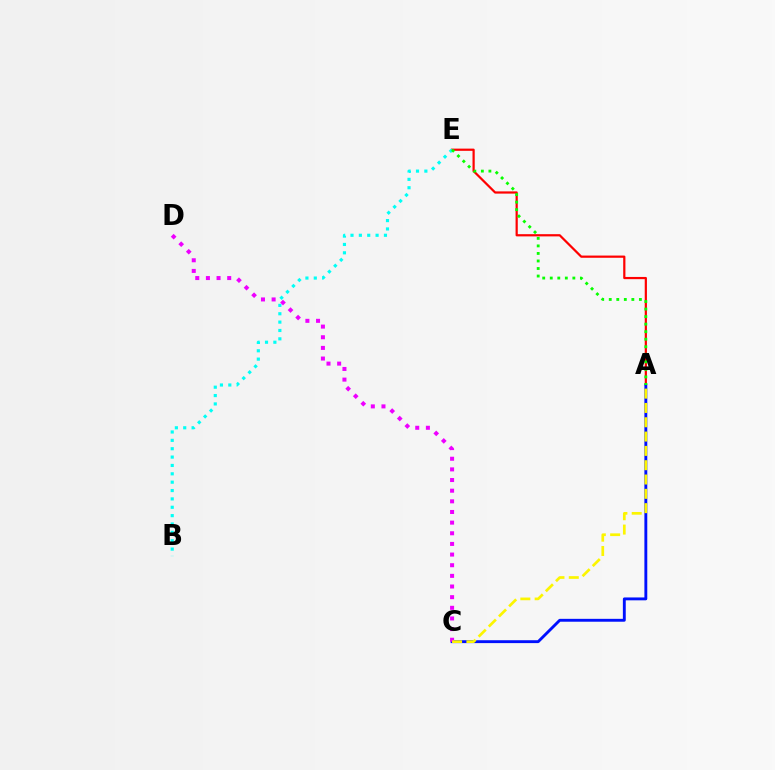{('A', 'E'): [{'color': '#ff0000', 'line_style': 'solid', 'thickness': 1.6}, {'color': '#08ff00', 'line_style': 'dotted', 'thickness': 2.05}], ('B', 'E'): [{'color': '#00fff6', 'line_style': 'dotted', 'thickness': 2.27}], ('A', 'C'): [{'color': '#0010ff', 'line_style': 'solid', 'thickness': 2.07}, {'color': '#fcf500', 'line_style': 'dashed', 'thickness': 1.94}], ('C', 'D'): [{'color': '#ee00ff', 'line_style': 'dotted', 'thickness': 2.89}]}